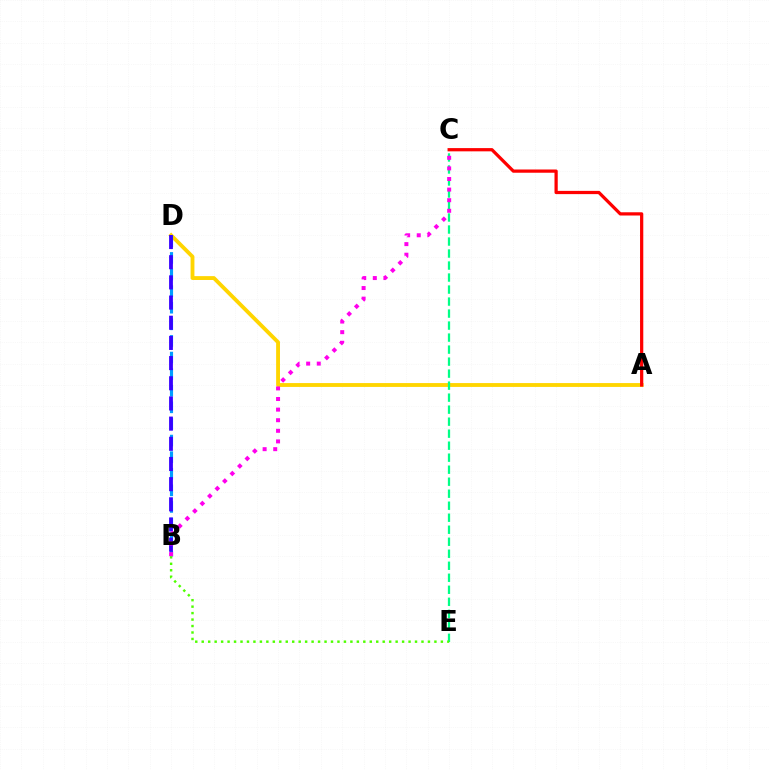{('A', 'D'): [{'color': '#ffd500', 'line_style': 'solid', 'thickness': 2.77}], ('B', 'D'): [{'color': '#009eff', 'line_style': 'dashed', 'thickness': 2.26}, {'color': '#3700ff', 'line_style': 'dashed', 'thickness': 2.74}], ('C', 'E'): [{'color': '#00ff86', 'line_style': 'dashed', 'thickness': 1.63}], ('A', 'C'): [{'color': '#ff0000', 'line_style': 'solid', 'thickness': 2.33}], ('B', 'E'): [{'color': '#4fff00', 'line_style': 'dotted', 'thickness': 1.76}], ('B', 'C'): [{'color': '#ff00ed', 'line_style': 'dotted', 'thickness': 2.88}]}